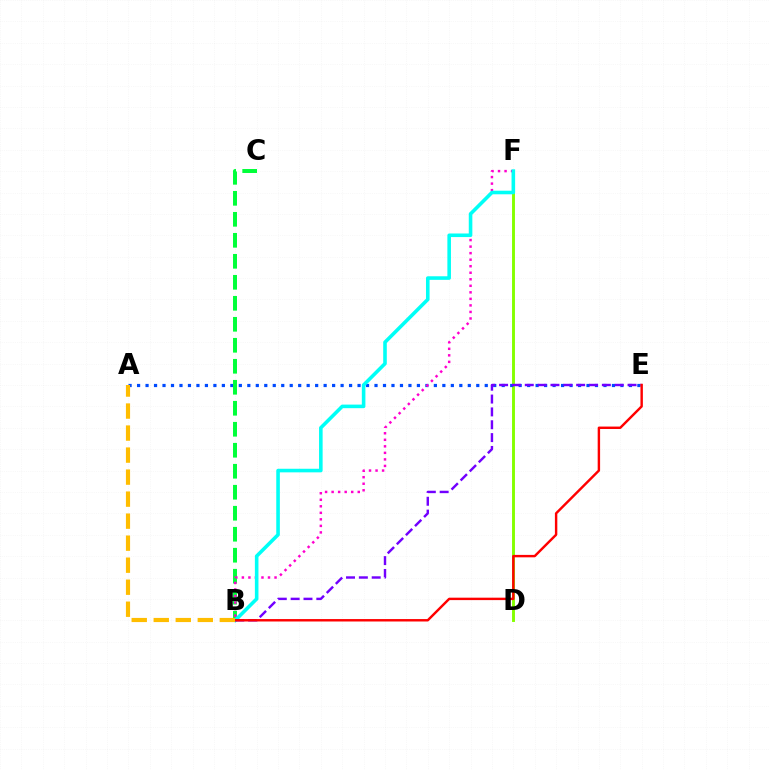{('D', 'F'): [{'color': '#84ff00', 'line_style': 'solid', 'thickness': 2.1}], ('A', 'E'): [{'color': '#004bff', 'line_style': 'dotted', 'thickness': 2.3}], ('B', 'C'): [{'color': '#00ff39', 'line_style': 'dashed', 'thickness': 2.85}], ('B', 'F'): [{'color': '#ff00cf', 'line_style': 'dotted', 'thickness': 1.77}, {'color': '#00fff6', 'line_style': 'solid', 'thickness': 2.58}], ('B', 'E'): [{'color': '#7200ff', 'line_style': 'dashed', 'thickness': 1.75}, {'color': '#ff0000', 'line_style': 'solid', 'thickness': 1.75}], ('A', 'B'): [{'color': '#ffbd00', 'line_style': 'dashed', 'thickness': 2.99}]}